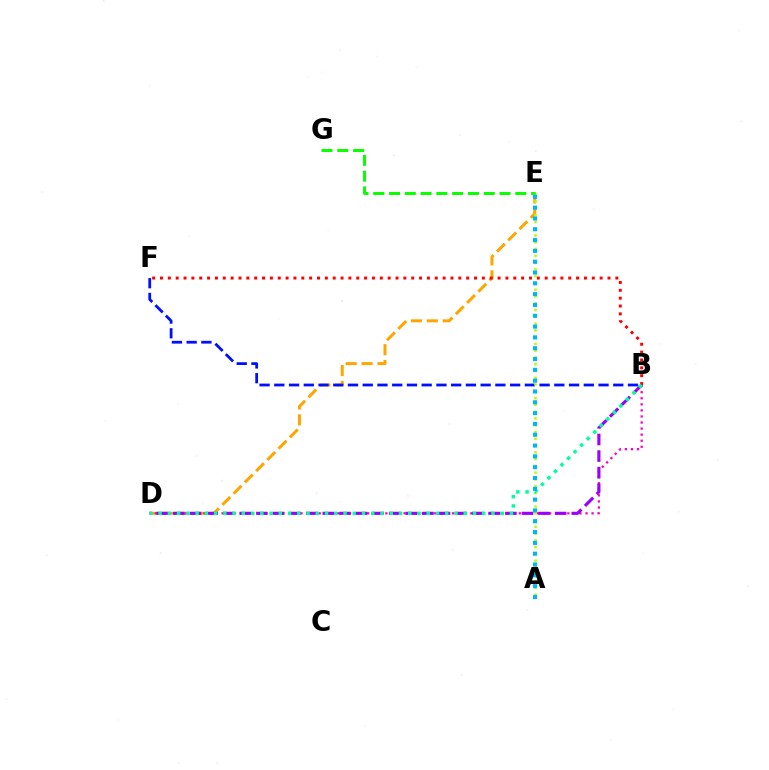{('D', 'E'): [{'color': '#ffa500', 'line_style': 'dashed', 'thickness': 2.16}], ('B', 'F'): [{'color': '#ff0000', 'line_style': 'dotted', 'thickness': 2.13}, {'color': '#0010ff', 'line_style': 'dashed', 'thickness': 2.0}], ('B', 'D'): [{'color': '#ff00bd', 'line_style': 'dotted', 'thickness': 1.65}, {'color': '#9b00ff', 'line_style': 'dashed', 'thickness': 2.25}, {'color': '#00ff9d', 'line_style': 'dotted', 'thickness': 2.51}], ('A', 'E'): [{'color': '#b3ff00', 'line_style': 'dotted', 'thickness': 1.84}, {'color': '#00b5ff', 'line_style': 'dotted', 'thickness': 2.94}], ('E', 'G'): [{'color': '#08ff00', 'line_style': 'dashed', 'thickness': 2.14}]}